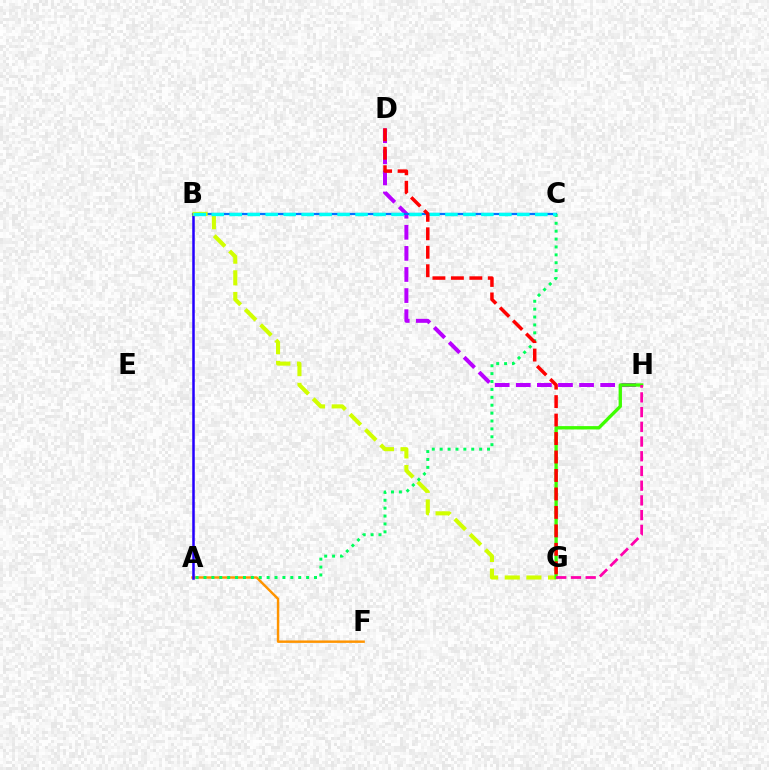{('A', 'F'): [{'color': '#ff9400', 'line_style': 'solid', 'thickness': 1.76}], ('D', 'H'): [{'color': '#b900ff', 'line_style': 'dashed', 'thickness': 2.87}], ('B', 'C'): [{'color': '#0074ff', 'line_style': 'solid', 'thickness': 1.61}, {'color': '#00fff6', 'line_style': 'dashed', 'thickness': 2.44}], ('A', 'B'): [{'color': '#2500ff', 'line_style': 'solid', 'thickness': 1.82}], ('B', 'G'): [{'color': '#d1ff00', 'line_style': 'dashed', 'thickness': 2.94}], ('G', 'H'): [{'color': '#3dff00', 'line_style': 'solid', 'thickness': 2.4}, {'color': '#ff00ac', 'line_style': 'dashed', 'thickness': 2.0}], ('A', 'C'): [{'color': '#00ff5c', 'line_style': 'dotted', 'thickness': 2.14}], ('D', 'G'): [{'color': '#ff0000', 'line_style': 'dashed', 'thickness': 2.51}]}